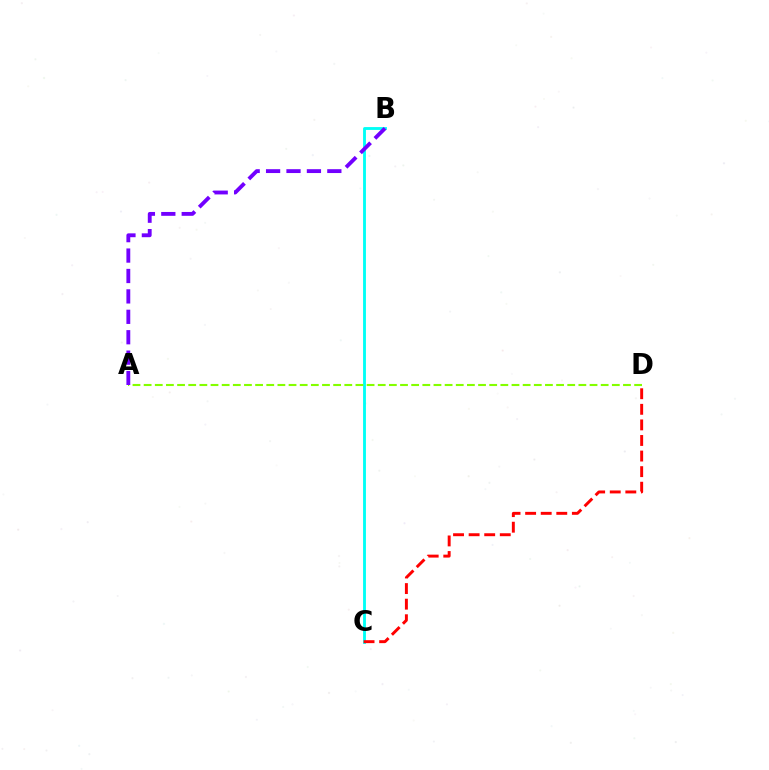{('B', 'C'): [{'color': '#00fff6', 'line_style': 'solid', 'thickness': 2.05}], ('A', 'D'): [{'color': '#84ff00', 'line_style': 'dashed', 'thickness': 1.51}], ('C', 'D'): [{'color': '#ff0000', 'line_style': 'dashed', 'thickness': 2.12}], ('A', 'B'): [{'color': '#7200ff', 'line_style': 'dashed', 'thickness': 2.77}]}